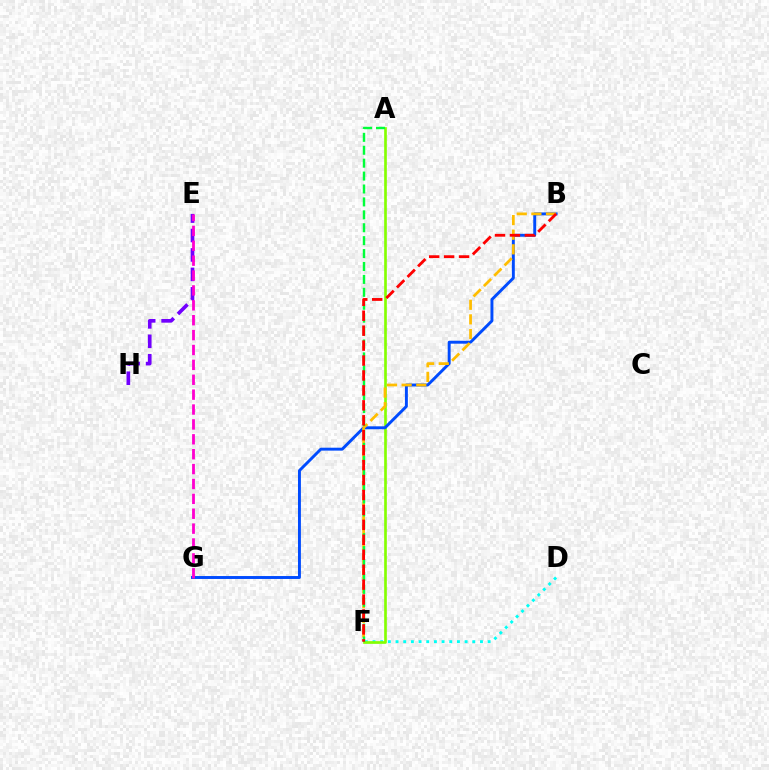{('D', 'F'): [{'color': '#00fff6', 'line_style': 'dotted', 'thickness': 2.09}], ('A', 'F'): [{'color': '#84ff00', 'line_style': 'solid', 'thickness': 1.91}, {'color': '#00ff39', 'line_style': 'dashed', 'thickness': 1.75}], ('B', 'G'): [{'color': '#004bff', 'line_style': 'solid', 'thickness': 2.1}], ('B', 'F'): [{'color': '#ffbd00', 'line_style': 'dashed', 'thickness': 1.99}, {'color': '#ff0000', 'line_style': 'dashed', 'thickness': 2.03}], ('E', 'H'): [{'color': '#7200ff', 'line_style': 'dashed', 'thickness': 2.64}], ('E', 'G'): [{'color': '#ff00cf', 'line_style': 'dashed', 'thickness': 2.02}]}